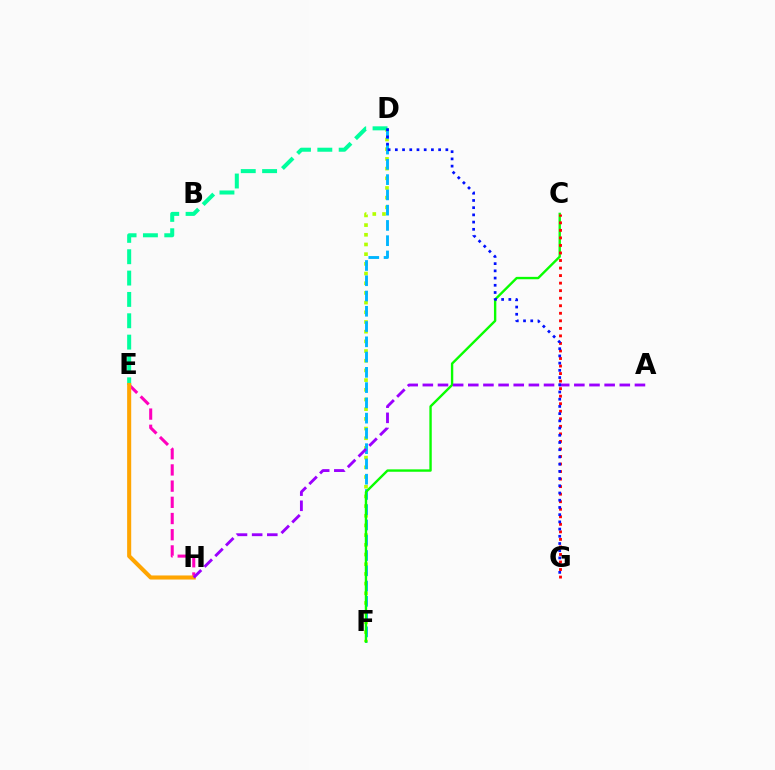{('D', 'F'): [{'color': '#b3ff00', 'line_style': 'dotted', 'thickness': 2.63}, {'color': '#00b5ff', 'line_style': 'dashed', 'thickness': 2.07}], ('C', 'F'): [{'color': '#08ff00', 'line_style': 'solid', 'thickness': 1.72}], ('E', 'H'): [{'color': '#ff00bd', 'line_style': 'dashed', 'thickness': 2.2}, {'color': '#ffa500', 'line_style': 'solid', 'thickness': 2.93}], ('D', 'E'): [{'color': '#00ff9d', 'line_style': 'dashed', 'thickness': 2.9}], ('C', 'G'): [{'color': '#ff0000', 'line_style': 'dotted', 'thickness': 2.05}], ('A', 'H'): [{'color': '#9b00ff', 'line_style': 'dashed', 'thickness': 2.06}], ('D', 'G'): [{'color': '#0010ff', 'line_style': 'dotted', 'thickness': 1.96}]}